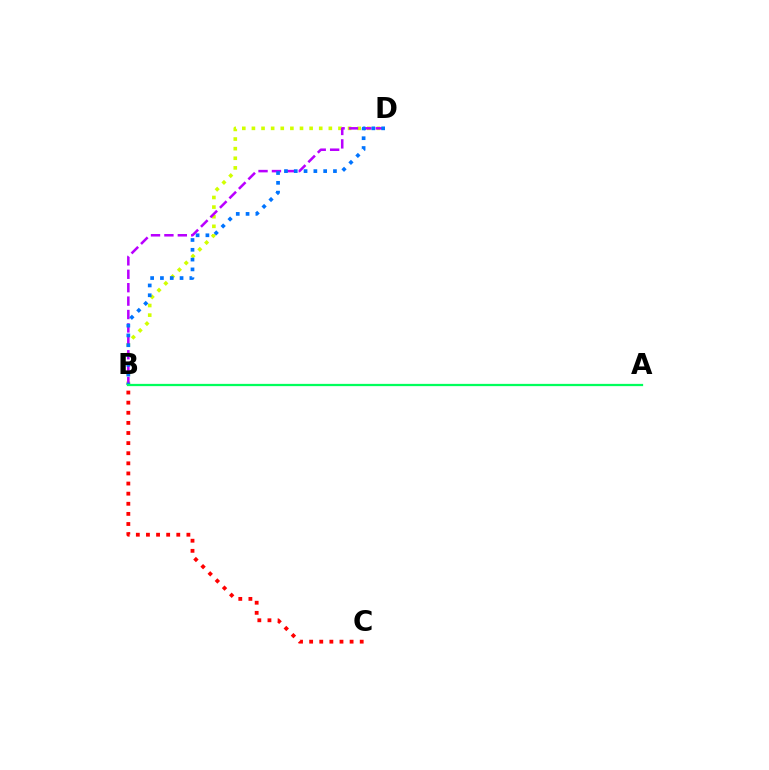{('B', 'D'): [{'color': '#d1ff00', 'line_style': 'dotted', 'thickness': 2.61}, {'color': '#b900ff', 'line_style': 'dashed', 'thickness': 1.82}, {'color': '#0074ff', 'line_style': 'dotted', 'thickness': 2.66}], ('B', 'C'): [{'color': '#ff0000', 'line_style': 'dotted', 'thickness': 2.75}], ('A', 'B'): [{'color': '#00ff5c', 'line_style': 'solid', 'thickness': 1.63}]}